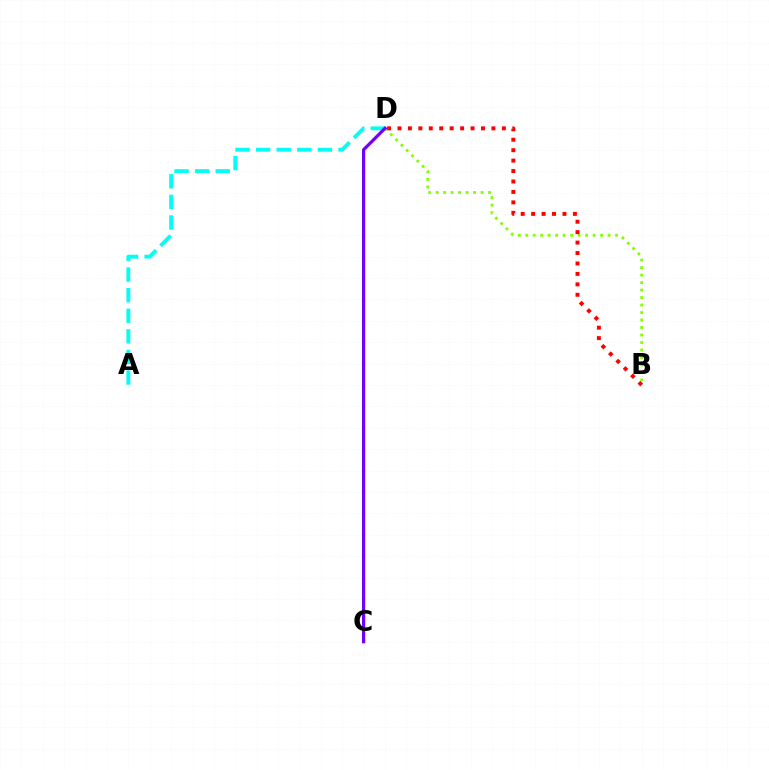{('A', 'D'): [{'color': '#00fff6', 'line_style': 'dashed', 'thickness': 2.8}], ('B', 'D'): [{'color': '#84ff00', 'line_style': 'dotted', 'thickness': 2.03}, {'color': '#ff0000', 'line_style': 'dotted', 'thickness': 2.84}], ('C', 'D'): [{'color': '#7200ff', 'line_style': 'solid', 'thickness': 2.33}]}